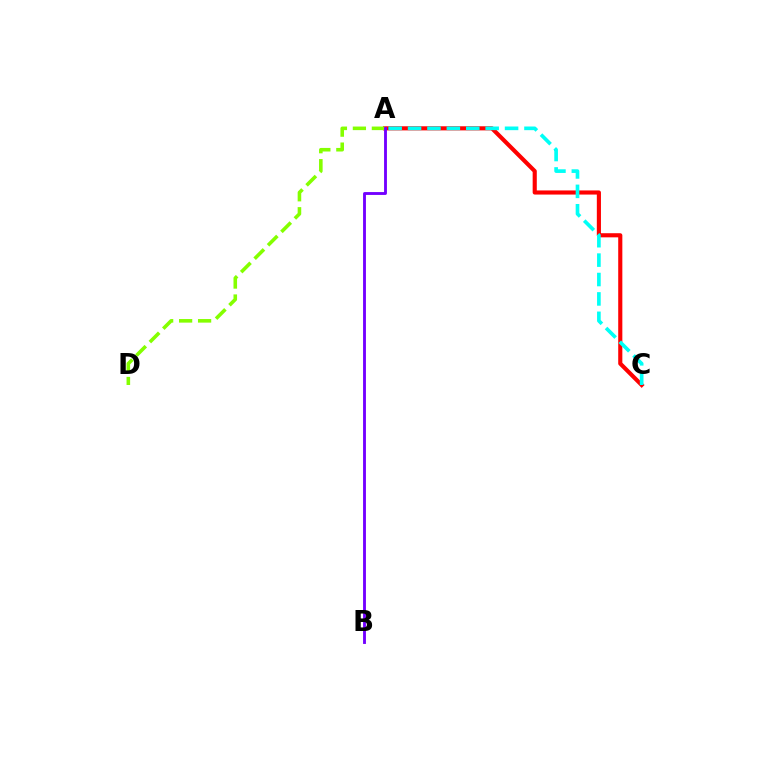{('A', 'C'): [{'color': '#ff0000', 'line_style': 'solid', 'thickness': 2.97}, {'color': '#00fff6', 'line_style': 'dashed', 'thickness': 2.64}], ('A', 'D'): [{'color': '#84ff00', 'line_style': 'dashed', 'thickness': 2.58}], ('A', 'B'): [{'color': '#7200ff', 'line_style': 'solid', 'thickness': 2.06}]}